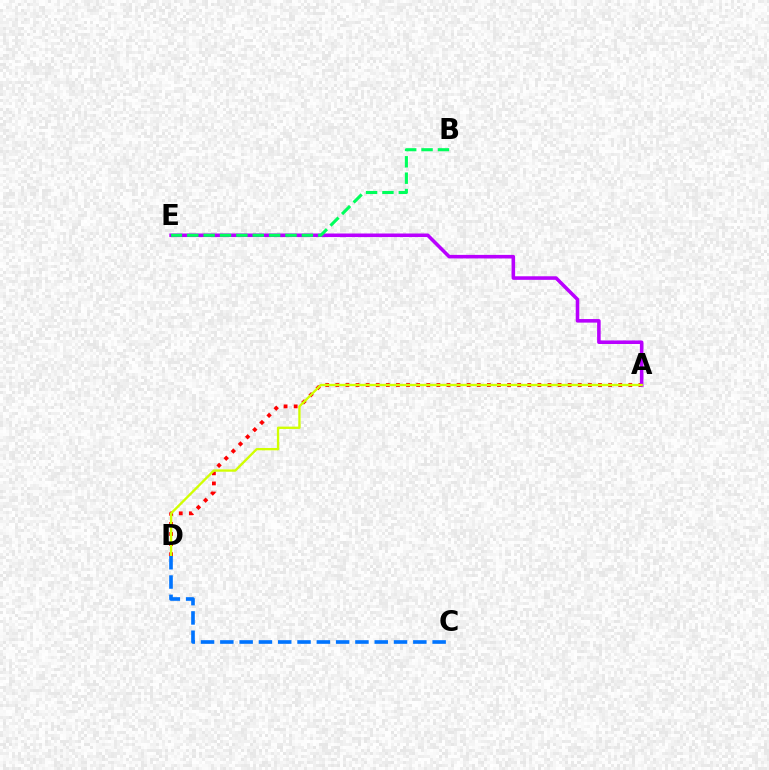{('A', 'D'): [{'color': '#ff0000', 'line_style': 'dotted', 'thickness': 2.74}, {'color': '#d1ff00', 'line_style': 'solid', 'thickness': 1.68}], ('A', 'E'): [{'color': '#b900ff', 'line_style': 'solid', 'thickness': 2.56}], ('C', 'D'): [{'color': '#0074ff', 'line_style': 'dashed', 'thickness': 2.62}], ('B', 'E'): [{'color': '#00ff5c', 'line_style': 'dashed', 'thickness': 2.23}]}